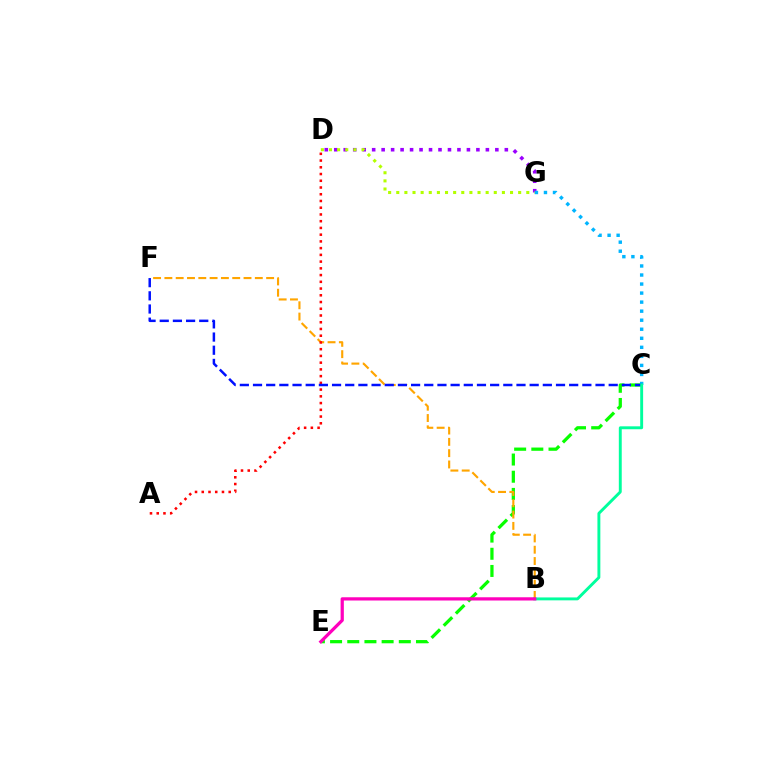{('D', 'G'): [{'color': '#9b00ff', 'line_style': 'dotted', 'thickness': 2.57}, {'color': '#b3ff00', 'line_style': 'dotted', 'thickness': 2.21}], ('C', 'E'): [{'color': '#08ff00', 'line_style': 'dashed', 'thickness': 2.33}], ('B', 'F'): [{'color': '#ffa500', 'line_style': 'dashed', 'thickness': 1.54}], ('C', 'G'): [{'color': '#00b5ff', 'line_style': 'dotted', 'thickness': 2.46}], ('A', 'D'): [{'color': '#ff0000', 'line_style': 'dotted', 'thickness': 1.83}], ('C', 'F'): [{'color': '#0010ff', 'line_style': 'dashed', 'thickness': 1.79}], ('B', 'C'): [{'color': '#00ff9d', 'line_style': 'solid', 'thickness': 2.1}], ('B', 'E'): [{'color': '#ff00bd', 'line_style': 'solid', 'thickness': 2.33}]}